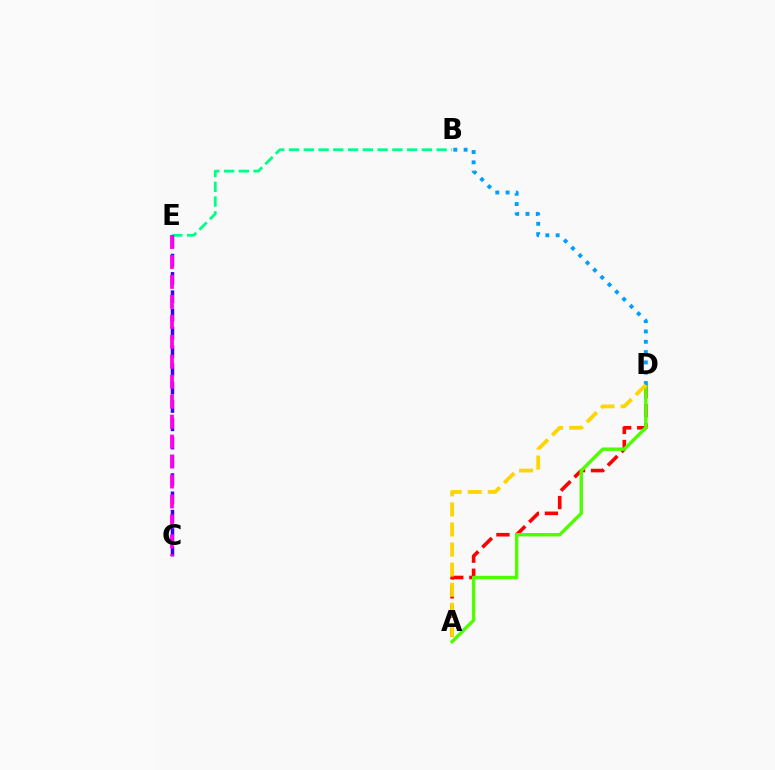{('B', 'E'): [{'color': '#00ff86', 'line_style': 'dashed', 'thickness': 2.0}], ('A', 'D'): [{'color': '#ff0000', 'line_style': 'dashed', 'thickness': 2.59}, {'color': '#4fff00', 'line_style': 'solid', 'thickness': 2.45}, {'color': '#ffd500', 'line_style': 'dashed', 'thickness': 2.73}], ('C', 'E'): [{'color': '#3700ff', 'line_style': 'dashed', 'thickness': 2.48}, {'color': '#ff00ed', 'line_style': 'dashed', 'thickness': 2.71}], ('B', 'D'): [{'color': '#009eff', 'line_style': 'dotted', 'thickness': 2.8}]}